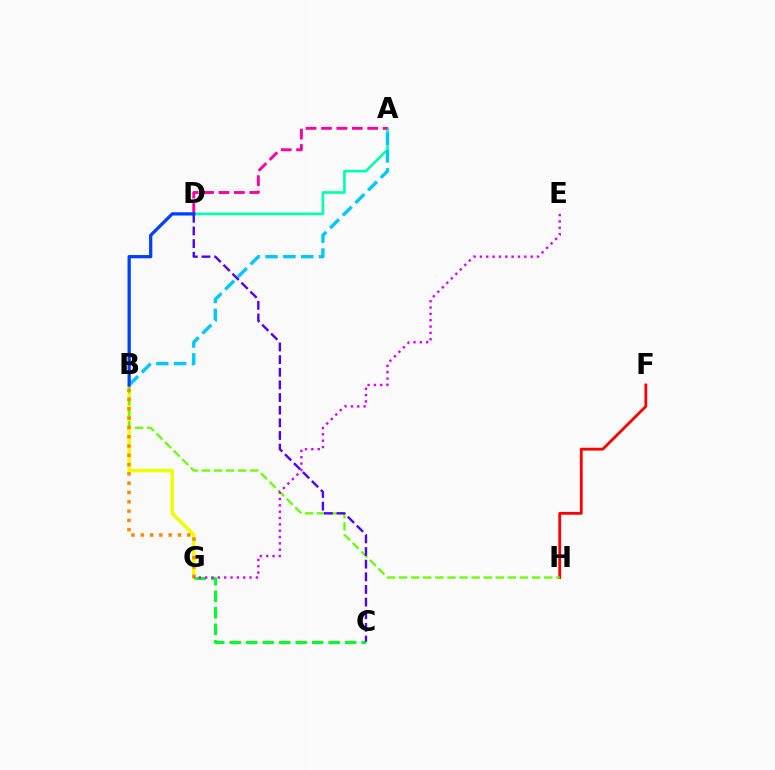{('C', 'G'): [{'color': '#00ff27', 'line_style': 'dashed', 'thickness': 2.24}], ('A', 'D'): [{'color': '#00ffaf', 'line_style': 'solid', 'thickness': 1.91}, {'color': '#ff00a0', 'line_style': 'dashed', 'thickness': 2.09}], ('F', 'H'): [{'color': '#ff0000', 'line_style': 'solid', 'thickness': 2.03}], ('A', 'B'): [{'color': '#00c7ff', 'line_style': 'dashed', 'thickness': 2.42}], ('B', 'G'): [{'color': '#eeff00', 'line_style': 'solid', 'thickness': 2.54}, {'color': '#ff8800', 'line_style': 'dotted', 'thickness': 2.53}], ('B', 'H'): [{'color': '#66ff00', 'line_style': 'dashed', 'thickness': 1.64}], ('C', 'D'): [{'color': '#4f00ff', 'line_style': 'dashed', 'thickness': 1.72}], ('E', 'G'): [{'color': '#d600ff', 'line_style': 'dotted', 'thickness': 1.72}], ('B', 'D'): [{'color': '#003fff', 'line_style': 'solid', 'thickness': 2.35}]}